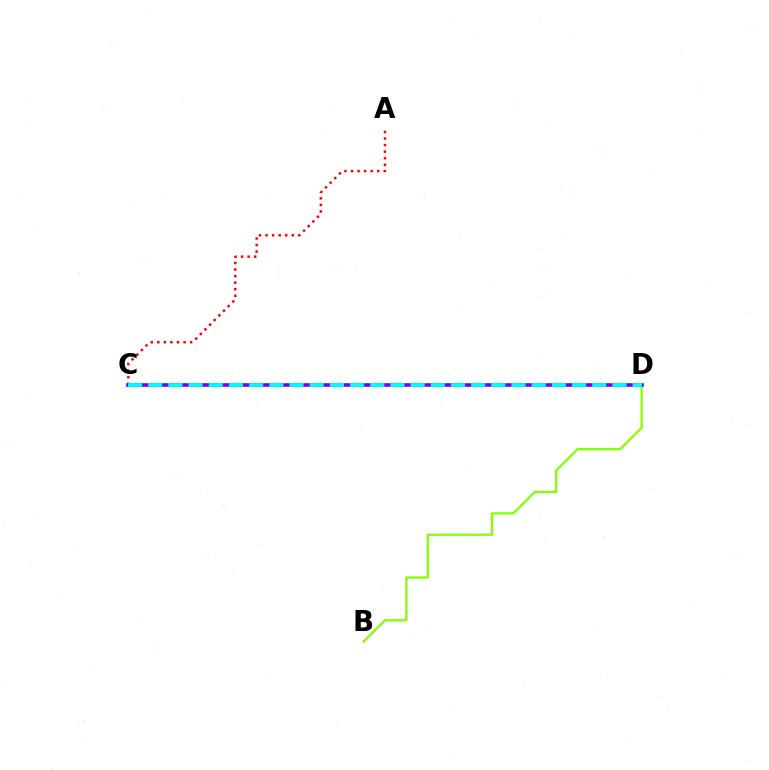{('A', 'C'): [{'color': '#ff0000', 'line_style': 'dotted', 'thickness': 1.78}], ('B', 'D'): [{'color': '#84ff00', 'line_style': 'solid', 'thickness': 1.62}], ('C', 'D'): [{'color': '#7200ff', 'line_style': 'solid', 'thickness': 2.6}, {'color': '#00fff6', 'line_style': 'dashed', 'thickness': 2.74}]}